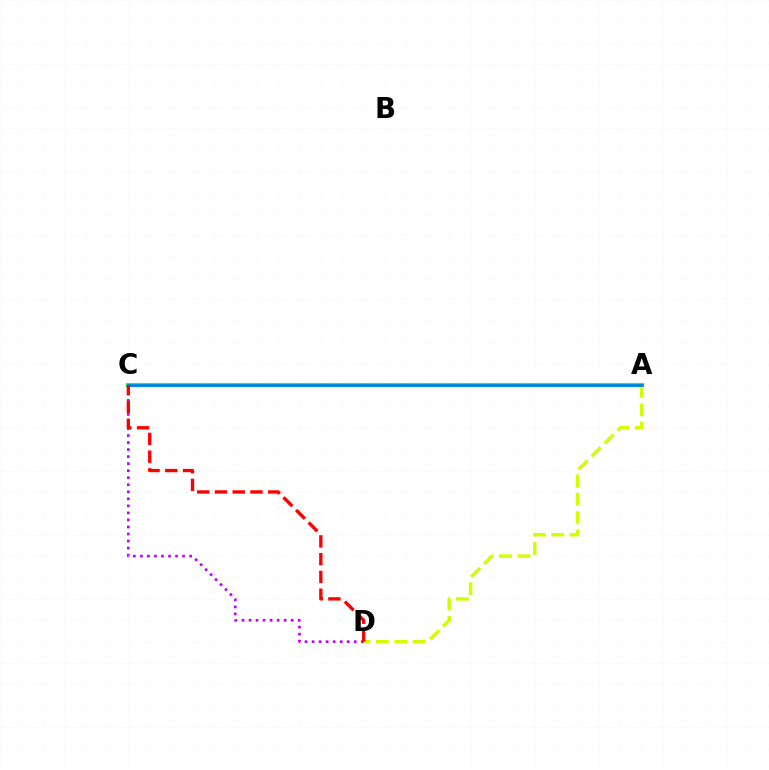{('A', 'C'): [{'color': '#00ff5c', 'line_style': 'solid', 'thickness': 2.98}, {'color': '#0074ff', 'line_style': 'solid', 'thickness': 1.88}], ('C', 'D'): [{'color': '#b900ff', 'line_style': 'dotted', 'thickness': 1.91}, {'color': '#ff0000', 'line_style': 'dashed', 'thickness': 2.41}], ('A', 'D'): [{'color': '#d1ff00', 'line_style': 'dashed', 'thickness': 2.5}]}